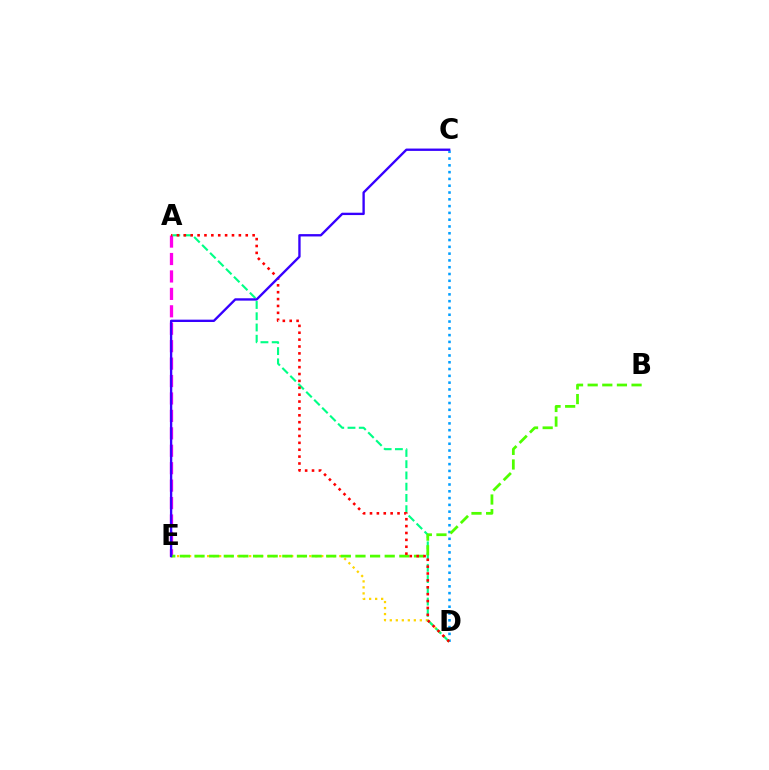{('D', 'E'): [{'color': '#ffd500', 'line_style': 'dotted', 'thickness': 1.63}], ('C', 'D'): [{'color': '#009eff', 'line_style': 'dotted', 'thickness': 1.84}], ('A', 'E'): [{'color': '#ff00ed', 'line_style': 'dashed', 'thickness': 2.37}], ('A', 'D'): [{'color': '#00ff86', 'line_style': 'dashed', 'thickness': 1.53}, {'color': '#ff0000', 'line_style': 'dotted', 'thickness': 1.87}], ('B', 'E'): [{'color': '#4fff00', 'line_style': 'dashed', 'thickness': 1.99}], ('C', 'E'): [{'color': '#3700ff', 'line_style': 'solid', 'thickness': 1.69}]}